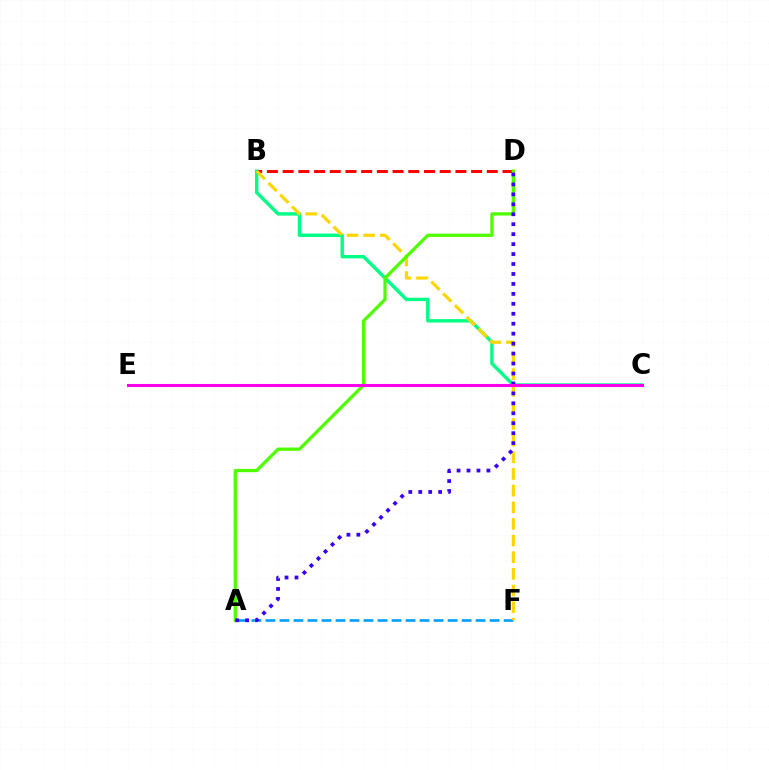{('B', 'C'): [{'color': '#00ff86', 'line_style': 'solid', 'thickness': 2.44}], ('B', 'D'): [{'color': '#ff0000', 'line_style': 'dashed', 'thickness': 2.13}], ('A', 'F'): [{'color': '#009eff', 'line_style': 'dashed', 'thickness': 1.9}], ('B', 'F'): [{'color': '#ffd500', 'line_style': 'dashed', 'thickness': 2.26}], ('A', 'D'): [{'color': '#4fff00', 'line_style': 'solid', 'thickness': 2.36}, {'color': '#3700ff', 'line_style': 'dotted', 'thickness': 2.7}], ('C', 'E'): [{'color': '#ff00ed', 'line_style': 'solid', 'thickness': 2.22}]}